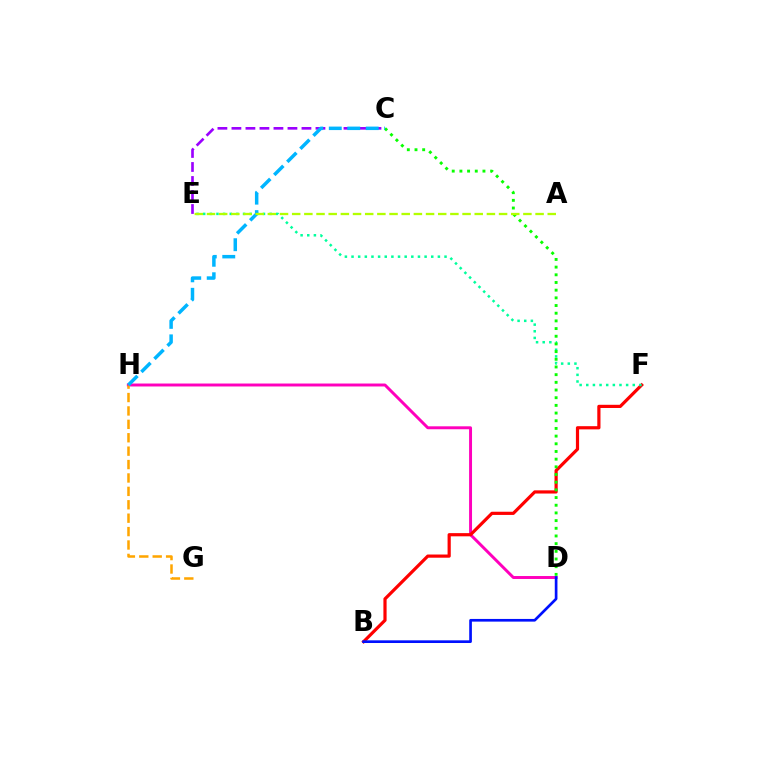{('D', 'H'): [{'color': '#ff00bd', 'line_style': 'solid', 'thickness': 2.12}], ('B', 'F'): [{'color': '#ff0000', 'line_style': 'solid', 'thickness': 2.3}], ('C', 'E'): [{'color': '#9b00ff', 'line_style': 'dashed', 'thickness': 1.9}], ('G', 'H'): [{'color': '#ffa500', 'line_style': 'dashed', 'thickness': 1.82}], ('E', 'F'): [{'color': '#00ff9d', 'line_style': 'dotted', 'thickness': 1.8}], ('C', 'D'): [{'color': '#08ff00', 'line_style': 'dotted', 'thickness': 2.09}], ('B', 'D'): [{'color': '#0010ff', 'line_style': 'solid', 'thickness': 1.93}], ('C', 'H'): [{'color': '#00b5ff', 'line_style': 'dashed', 'thickness': 2.51}], ('A', 'E'): [{'color': '#b3ff00', 'line_style': 'dashed', 'thickness': 1.65}]}